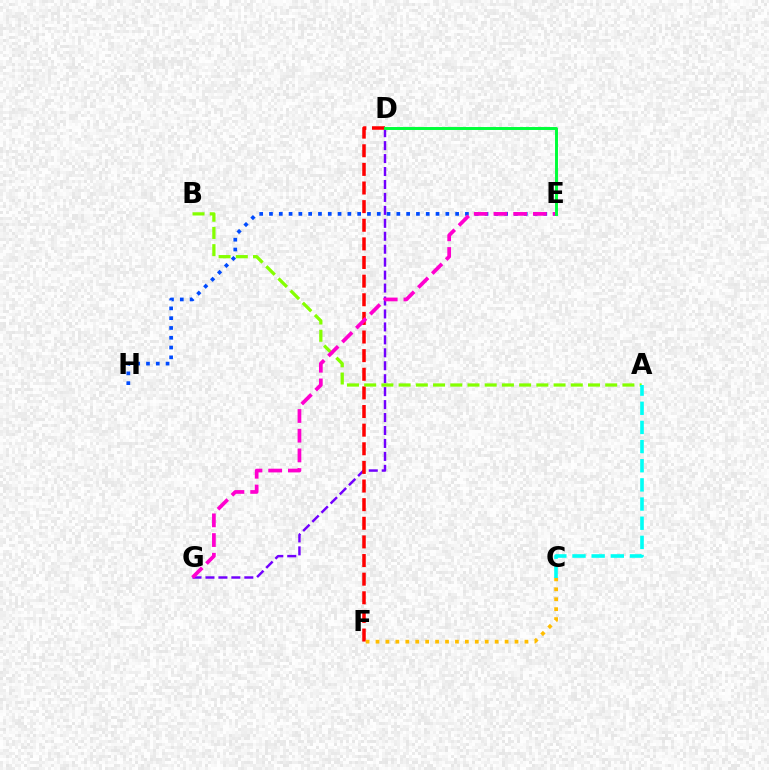{('D', 'G'): [{'color': '#7200ff', 'line_style': 'dashed', 'thickness': 1.76}], ('D', 'F'): [{'color': '#ff0000', 'line_style': 'dashed', 'thickness': 2.53}], ('A', 'B'): [{'color': '#84ff00', 'line_style': 'dashed', 'thickness': 2.34}], ('C', 'F'): [{'color': '#ffbd00', 'line_style': 'dotted', 'thickness': 2.7}], ('E', 'H'): [{'color': '#004bff', 'line_style': 'dotted', 'thickness': 2.66}], ('A', 'C'): [{'color': '#00fff6', 'line_style': 'dashed', 'thickness': 2.6}], ('E', 'G'): [{'color': '#ff00cf', 'line_style': 'dashed', 'thickness': 2.68}], ('D', 'E'): [{'color': '#00ff39', 'line_style': 'solid', 'thickness': 2.13}]}